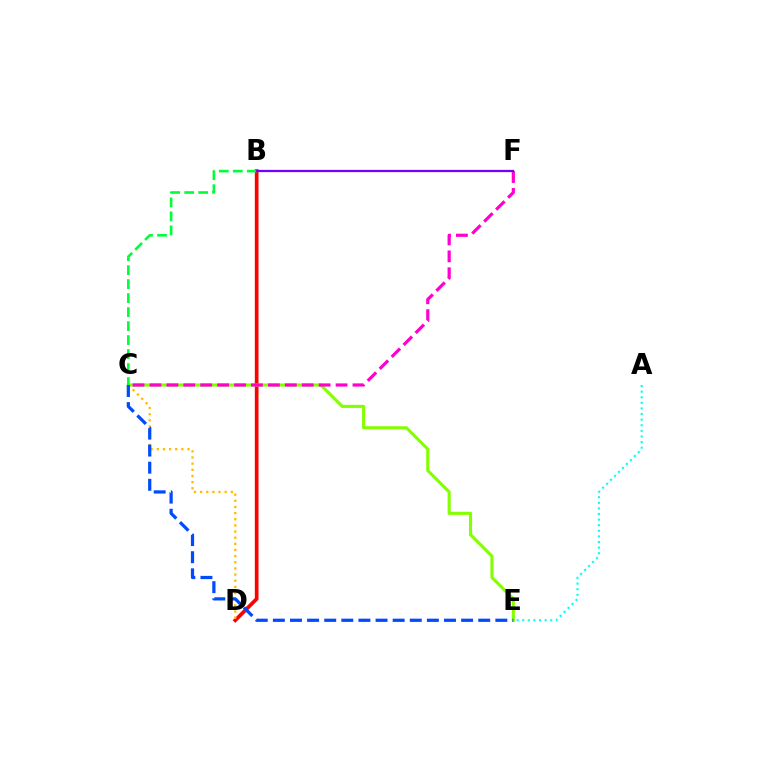{('B', 'D'): [{'color': '#ff0000', 'line_style': 'solid', 'thickness': 2.67}], ('A', 'E'): [{'color': '#00fff6', 'line_style': 'dotted', 'thickness': 1.52}], ('C', 'E'): [{'color': '#84ff00', 'line_style': 'solid', 'thickness': 2.23}, {'color': '#004bff', 'line_style': 'dashed', 'thickness': 2.32}], ('C', 'D'): [{'color': '#ffbd00', 'line_style': 'dotted', 'thickness': 1.67}], ('B', 'C'): [{'color': '#00ff39', 'line_style': 'dashed', 'thickness': 1.9}], ('C', 'F'): [{'color': '#ff00cf', 'line_style': 'dashed', 'thickness': 2.3}], ('B', 'F'): [{'color': '#7200ff', 'line_style': 'solid', 'thickness': 1.63}]}